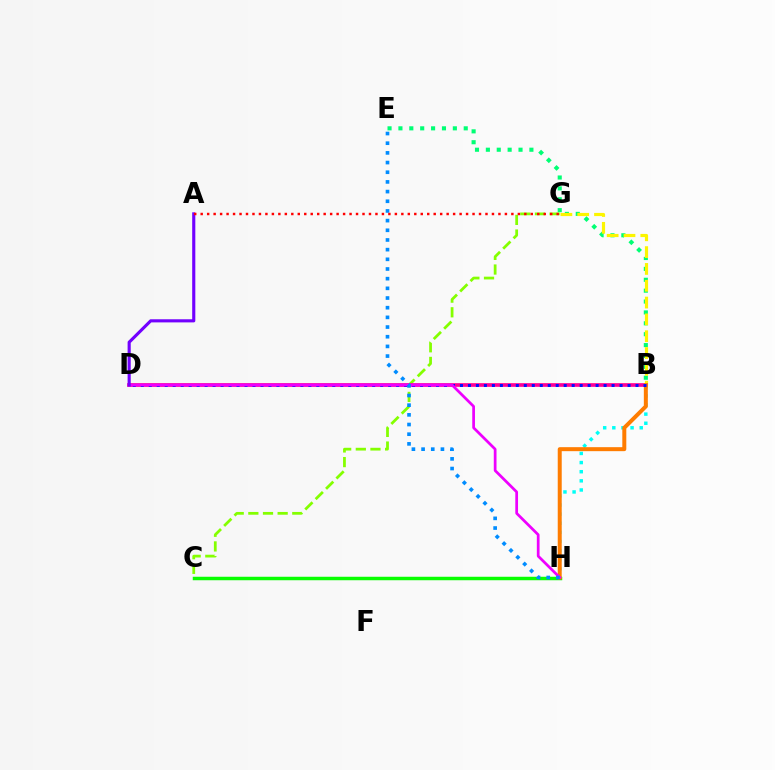{('C', 'H'): [{'color': '#08ff00', 'line_style': 'solid', 'thickness': 2.5}], ('B', 'H'): [{'color': '#00fff6', 'line_style': 'dotted', 'thickness': 2.48}, {'color': '#ff7c00', 'line_style': 'solid', 'thickness': 2.88}], ('B', 'E'): [{'color': '#00ff74', 'line_style': 'dotted', 'thickness': 2.96}], ('B', 'G'): [{'color': '#fcf500', 'line_style': 'dashed', 'thickness': 2.28}], ('C', 'G'): [{'color': '#84ff00', 'line_style': 'dashed', 'thickness': 1.99}], ('B', 'D'): [{'color': '#ff0094', 'line_style': 'solid', 'thickness': 2.65}, {'color': '#0010ff', 'line_style': 'dotted', 'thickness': 2.17}], ('D', 'H'): [{'color': '#ee00ff', 'line_style': 'solid', 'thickness': 1.97}], ('E', 'H'): [{'color': '#008cff', 'line_style': 'dotted', 'thickness': 2.63}], ('A', 'D'): [{'color': '#7200ff', 'line_style': 'solid', 'thickness': 2.25}], ('A', 'G'): [{'color': '#ff0000', 'line_style': 'dotted', 'thickness': 1.76}]}